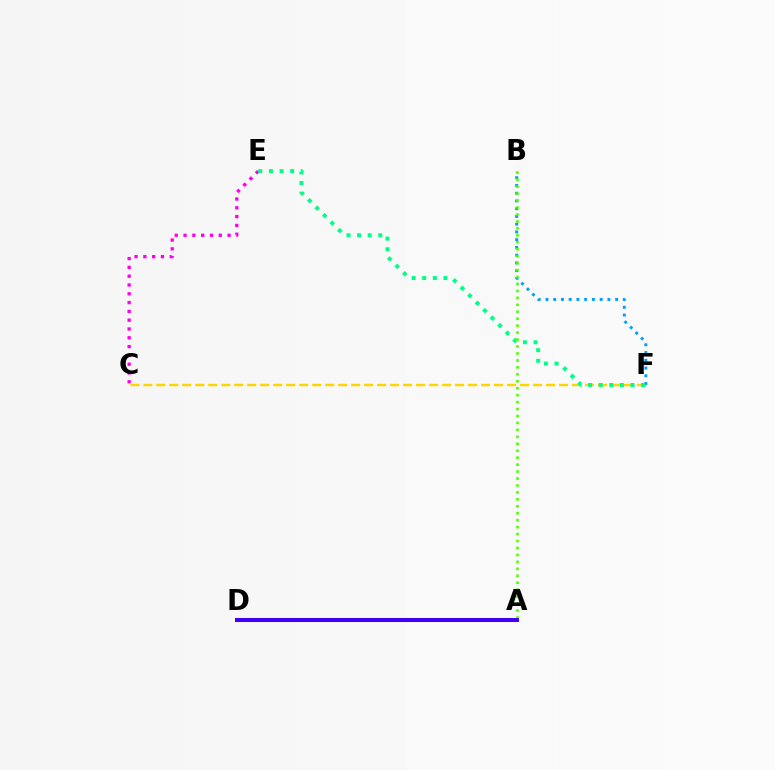{('C', 'E'): [{'color': '#ff00ed', 'line_style': 'dotted', 'thickness': 2.39}], ('A', 'D'): [{'color': '#ff0000', 'line_style': 'solid', 'thickness': 2.92}, {'color': '#3700ff', 'line_style': 'solid', 'thickness': 2.75}], ('C', 'F'): [{'color': '#ffd500', 'line_style': 'dashed', 'thickness': 1.76}], ('B', 'F'): [{'color': '#009eff', 'line_style': 'dotted', 'thickness': 2.1}], ('E', 'F'): [{'color': '#00ff86', 'line_style': 'dotted', 'thickness': 2.88}], ('A', 'B'): [{'color': '#4fff00', 'line_style': 'dotted', 'thickness': 1.89}]}